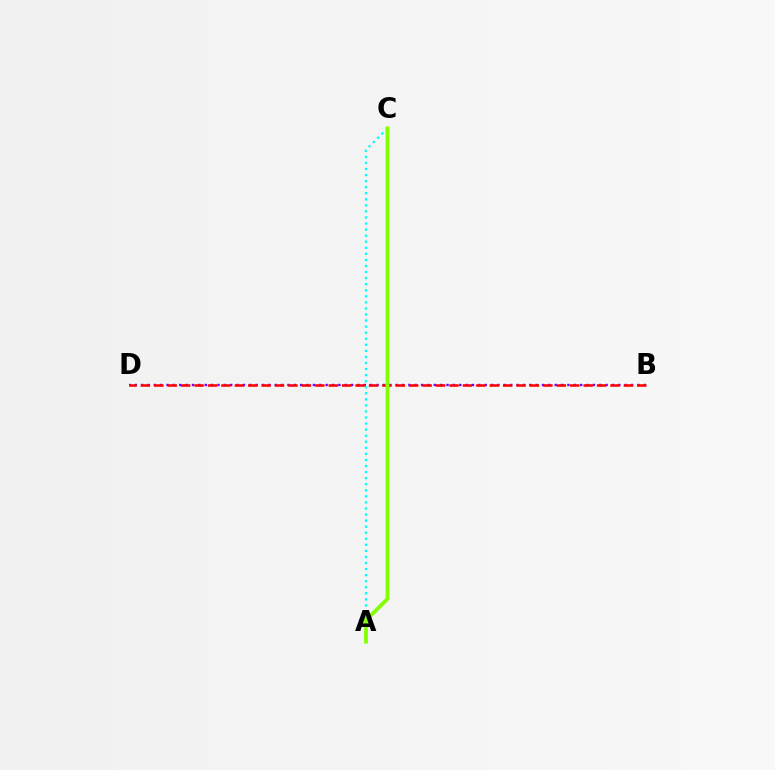{('B', 'D'): [{'color': '#7200ff', 'line_style': 'dotted', 'thickness': 1.73}, {'color': '#ff0000', 'line_style': 'dashed', 'thickness': 1.82}], ('A', 'C'): [{'color': '#00fff6', 'line_style': 'dotted', 'thickness': 1.65}, {'color': '#84ff00', 'line_style': 'solid', 'thickness': 2.72}]}